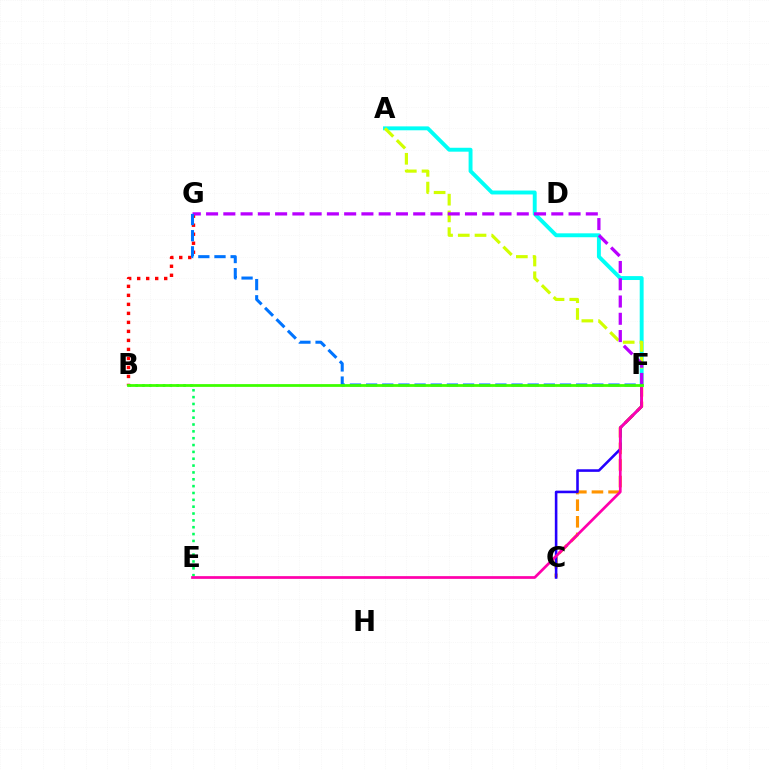{('C', 'F'): [{'color': '#ff9400', 'line_style': 'dashed', 'thickness': 2.26}, {'color': '#2500ff', 'line_style': 'solid', 'thickness': 1.86}], ('B', 'E'): [{'color': '#00ff5c', 'line_style': 'dotted', 'thickness': 1.86}], ('B', 'G'): [{'color': '#ff0000', 'line_style': 'dotted', 'thickness': 2.45}], ('E', 'F'): [{'color': '#ff00ac', 'line_style': 'solid', 'thickness': 1.96}], ('A', 'F'): [{'color': '#00fff6', 'line_style': 'solid', 'thickness': 2.81}, {'color': '#d1ff00', 'line_style': 'dashed', 'thickness': 2.27}], ('F', 'G'): [{'color': '#b900ff', 'line_style': 'dashed', 'thickness': 2.34}, {'color': '#0074ff', 'line_style': 'dashed', 'thickness': 2.2}], ('B', 'F'): [{'color': '#3dff00', 'line_style': 'solid', 'thickness': 1.99}]}